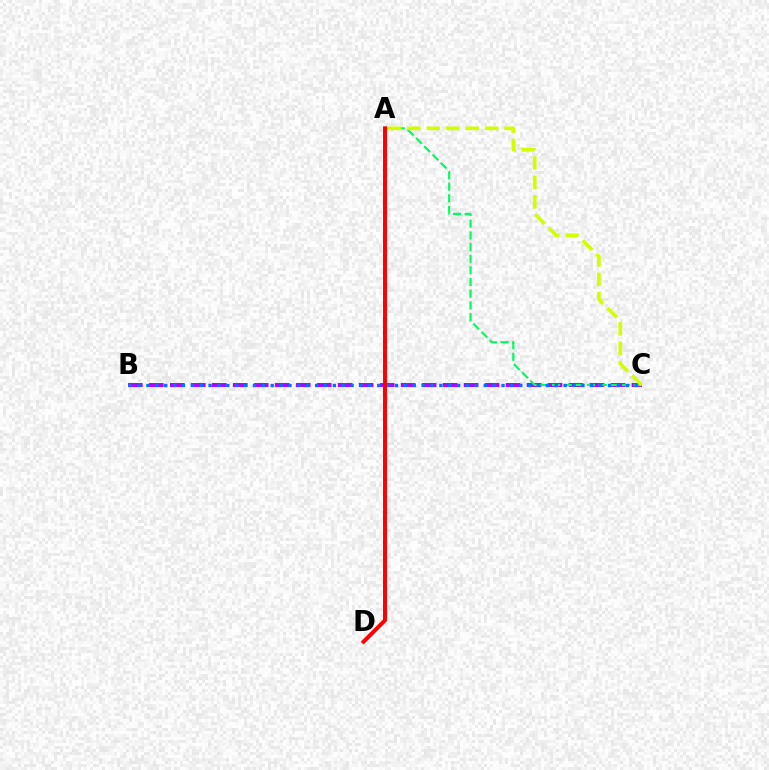{('B', 'C'): [{'color': '#b900ff', 'line_style': 'dashed', 'thickness': 2.85}, {'color': '#0074ff', 'line_style': 'dotted', 'thickness': 2.41}], ('A', 'C'): [{'color': '#00ff5c', 'line_style': 'dashed', 'thickness': 1.59}, {'color': '#d1ff00', 'line_style': 'dashed', 'thickness': 2.64}], ('A', 'D'): [{'color': '#ff0000', 'line_style': 'solid', 'thickness': 2.85}]}